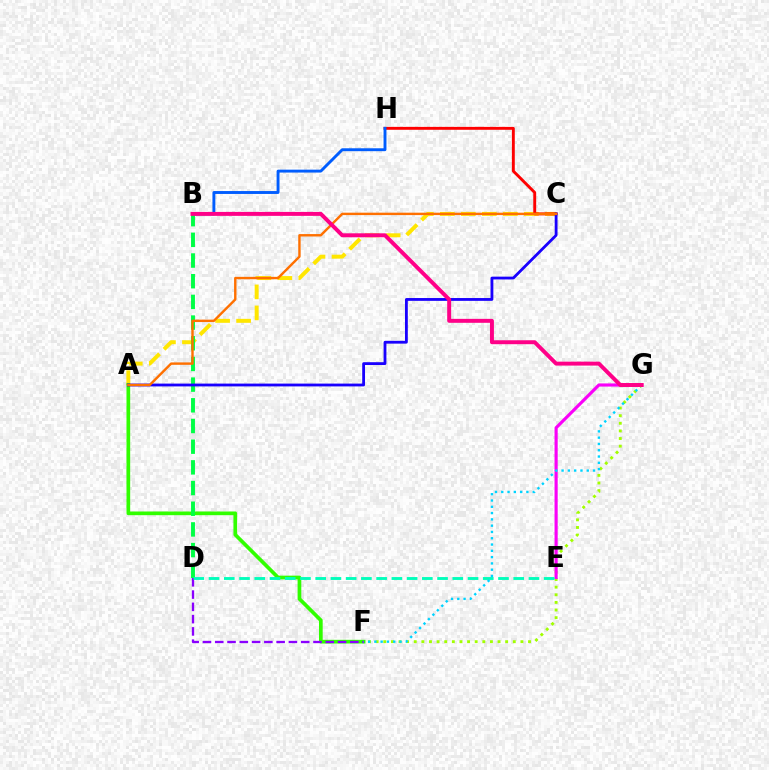{('A', 'C'): [{'color': '#ffe600', 'line_style': 'dashed', 'thickness': 2.85}, {'color': '#1900ff', 'line_style': 'solid', 'thickness': 2.03}, {'color': '#ff7000', 'line_style': 'solid', 'thickness': 1.73}], ('C', 'H'): [{'color': '#ff0000', 'line_style': 'solid', 'thickness': 2.09}], ('A', 'F'): [{'color': '#31ff00', 'line_style': 'solid', 'thickness': 2.66}], ('F', 'G'): [{'color': '#a2ff00', 'line_style': 'dotted', 'thickness': 2.07}, {'color': '#00d3ff', 'line_style': 'dotted', 'thickness': 1.71}], ('B', 'H'): [{'color': '#005dff', 'line_style': 'solid', 'thickness': 2.09}], ('E', 'G'): [{'color': '#fa00f9', 'line_style': 'solid', 'thickness': 2.27}], ('B', 'D'): [{'color': '#00ff45', 'line_style': 'dashed', 'thickness': 2.81}], ('D', 'F'): [{'color': '#8a00ff', 'line_style': 'dashed', 'thickness': 1.67}], ('D', 'E'): [{'color': '#00ffbb', 'line_style': 'dashed', 'thickness': 2.07}], ('B', 'G'): [{'color': '#ff0088', 'line_style': 'solid', 'thickness': 2.84}]}